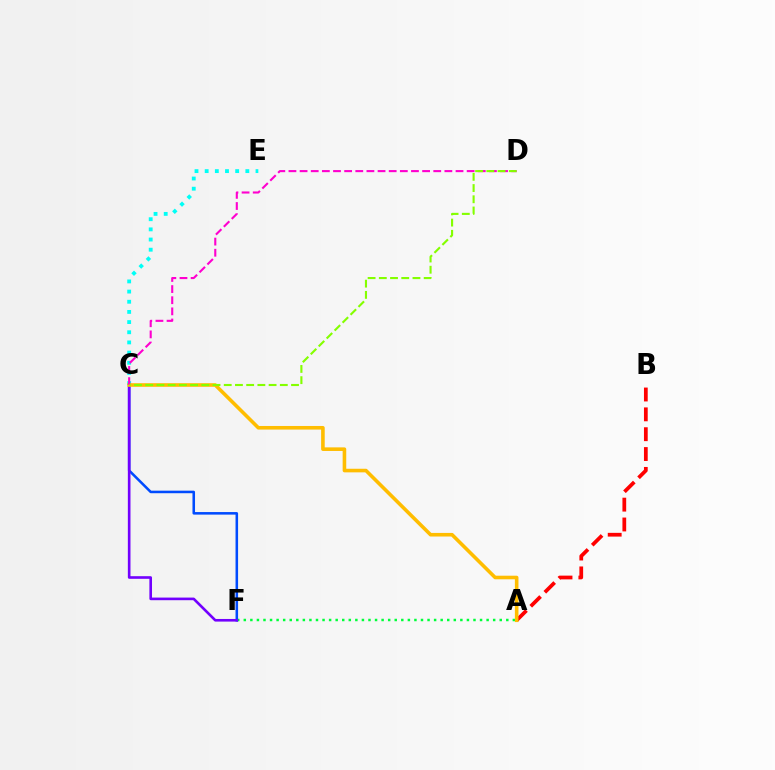{('A', 'B'): [{'color': '#ff0000', 'line_style': 'dashed', 'thickness': 2.7}], ('A', 'F'): [{'color': '#00ff39', 'line_style': 'dotted', 'thickness': 1.78}], ('C', 'E'): [{'color': '#00fff6', 'line_style': 'dotted', 'thickness': 2.76}], ('C', 'F'): [{'color': '#004bff', 'line_style': 'solid', 'thickness': 1.84}, {'color': '#7200ff', 'line_style': 'solid', 'thickness': 1.89}], ('A', 'C'): [{'color': '#ffbd00', 'line_style': 'solid', 'thickness': 2.59}], ('C', 'D'): [{'color': '#ff00cf', 'line_style': 'dashed', 'thickness': 1.51}, {'color': '#84ff00', 'line_style': 'dashed', 'thickness': 1.52}]}